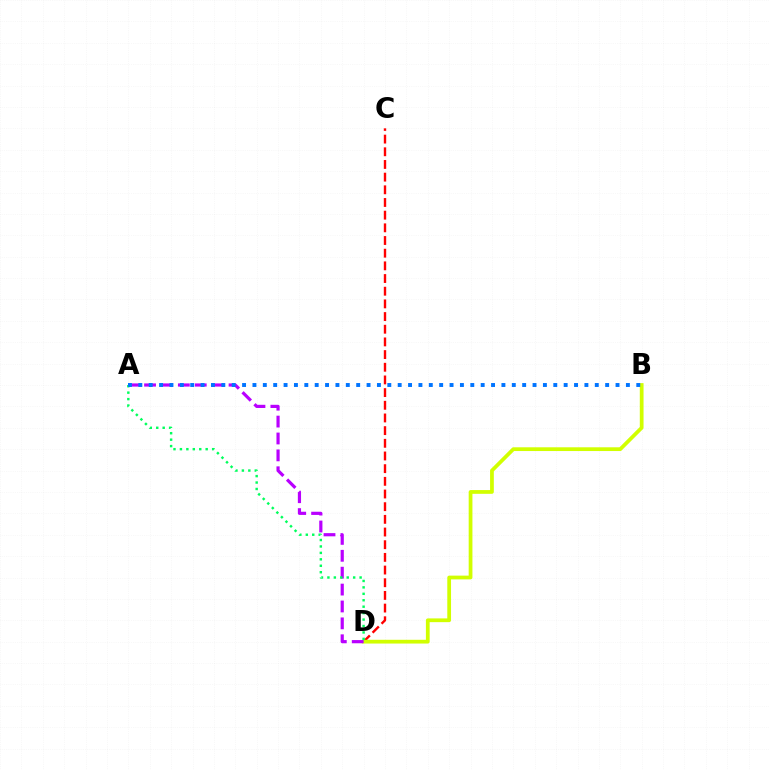{('C', 'D'): [{'color': '#ff0000', 'line_style': 'dashed', 'thickness': 1.72}], ('B', 'D'): [{'color': '#d1ff00', 'line_style': 'solid', 'thickness': 2.7}], ('A', 'D'): [{'color': '#b900ff', 'line_style': 'dashed', 'thickness': 2.3}, {'color': '#00ff5c', 'line_style': 'dotted', 'thickness': 1.75}], ('A', 'B'): [{'color': '#0074ff', 'line_style': 'dotted', 'thickness': 2.82}]}